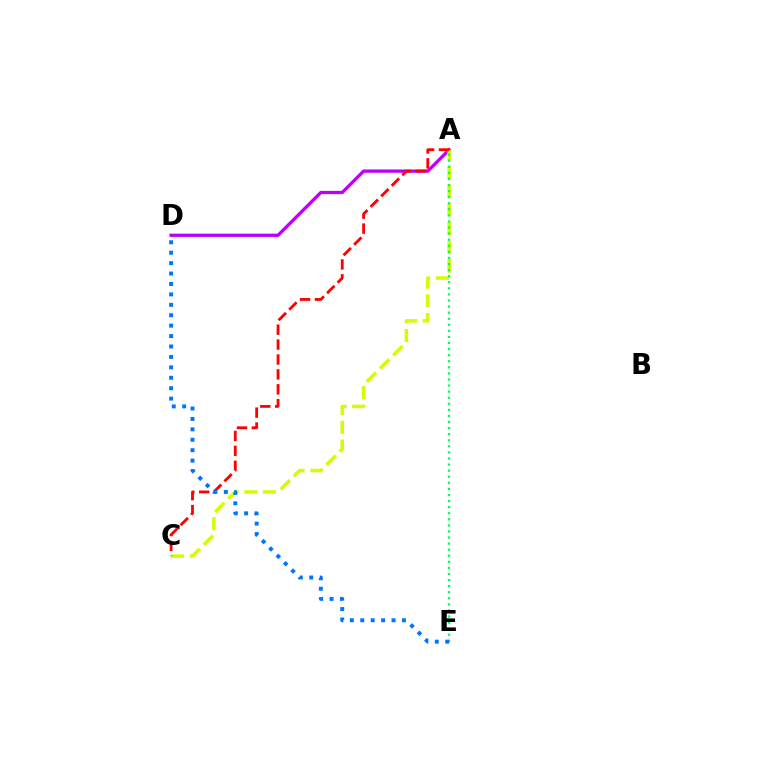{('A', 'D'): [{'color': '#b900ff', 'line_style': 'solid', 'thickness': 2.36}], ('A', 'C'): [{'color': '#d1ff00', 'line_style': 'dashed', 'thickness': 2.54}, {'color': '#ff0000', 'line_style': 'dashed', 'thickness': 2.03}], ('A', 'E'): [{'color': '#00ff5c', 'line_style': 'dotted', 'thickness': 1.65}], ('D', 'E'): [{'color': '#0074ff', 'line_style': 'dotted', 'thickness': 2.83}]}